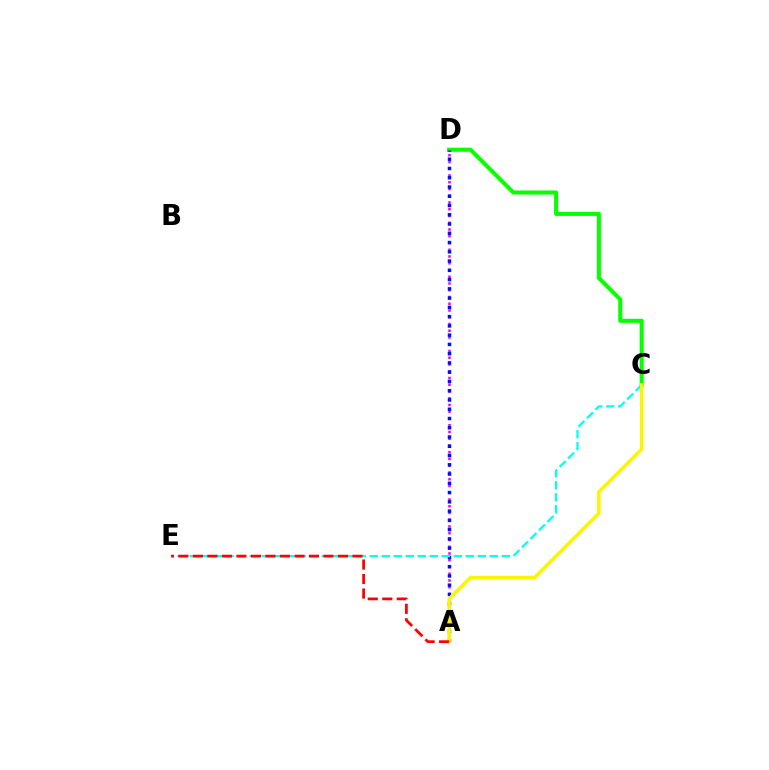{('C', 'D'): [{'color': '#08ff00', 'line_style': 'solid', 'thickness': 2.92}], ('A', 'D'): [{'color': '#ee00ff', 'line_style': 'dotted', 'thickness': 1.83}, {'color': '#0010ff', 'line_style': 'dotted', 'thickness': 2.52}], ('C', 'E'): [{'color': '#00fff6', 'line_style': 'dashed', 'thickness': 1.63}], ('A', 'C'): [{'color': '#fcf500', 'line_style': 'solid', 'thickness': 2.55}], ('A', 'E'): [{'color': '#ff0000', 'line_style': 'dashed', 'thickness': 1.97}]}